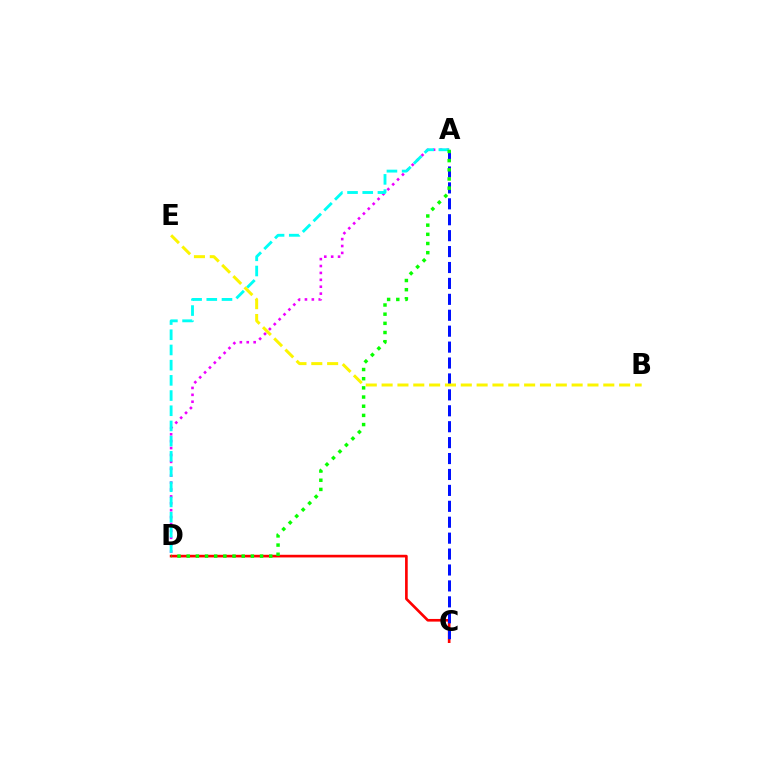{('C', 'D'): [{'color': '#ff0000', 'line_style': 'solid', 'thickness': 1.92}], ('A', 'C'): [{'color': '#0010ff', 'line_style': 'dashed', 'thickness': 2.16}], ('A', 'D'): [{'color': '#ee00ff', 'line_style': 'dotted', 'thickness': 1.87}, {'color': '#00fff6', 'line_style': 'dashed', 'thickness': 2.06}, {'color': '#08ff00', 'line_style': 'dotted', 'thickness': 2.49}], ('B', 'E'): [{'color': '#fcf500', 'line_style': 'dashed', 'thickness': 2.15}]}